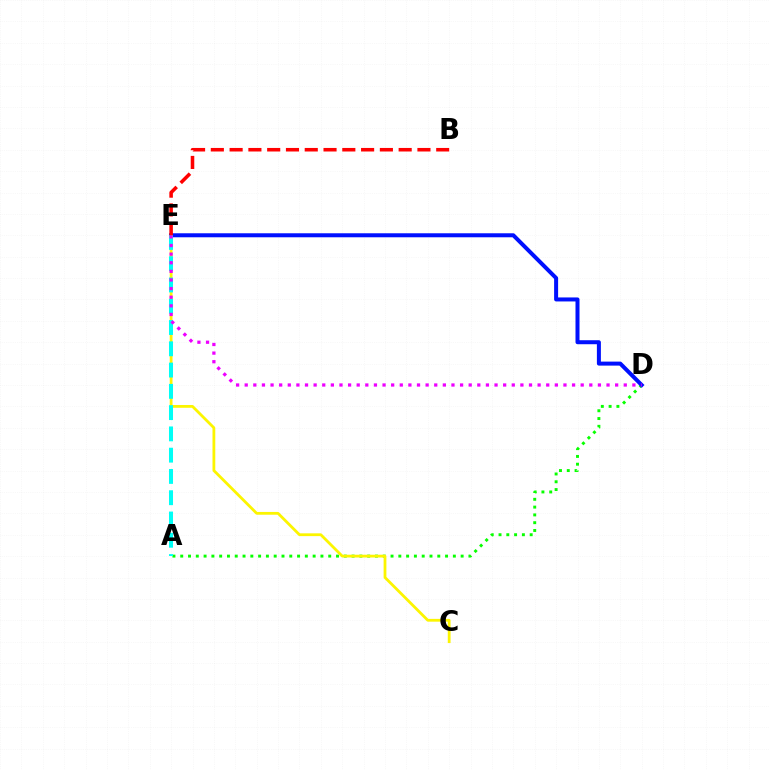{('A', 'D'): [{'color': '#08ff00', 'line_style': 'dotted', 'thickness': 2.12}], ('C', 'E'): [{'color': '#fcf500', 'line_style': 'solid', 'thickness': 2.0}], ('D', 'E'): [{'color': '#0010ff', 'line_style': 'solid', 'thickness': 2.88}, {'color': '#ee00ff', 'line_style': 'dotted', 'thickness': 2.34}], ('A', 'E'): [{'color': '#00fff6', 'line_style': 'dashed', 'thickness': 2.89}], ('B', 'E'): [{'color': '#ff0000', 'line_style': 'dashed', 'thickness': 2.55}]}